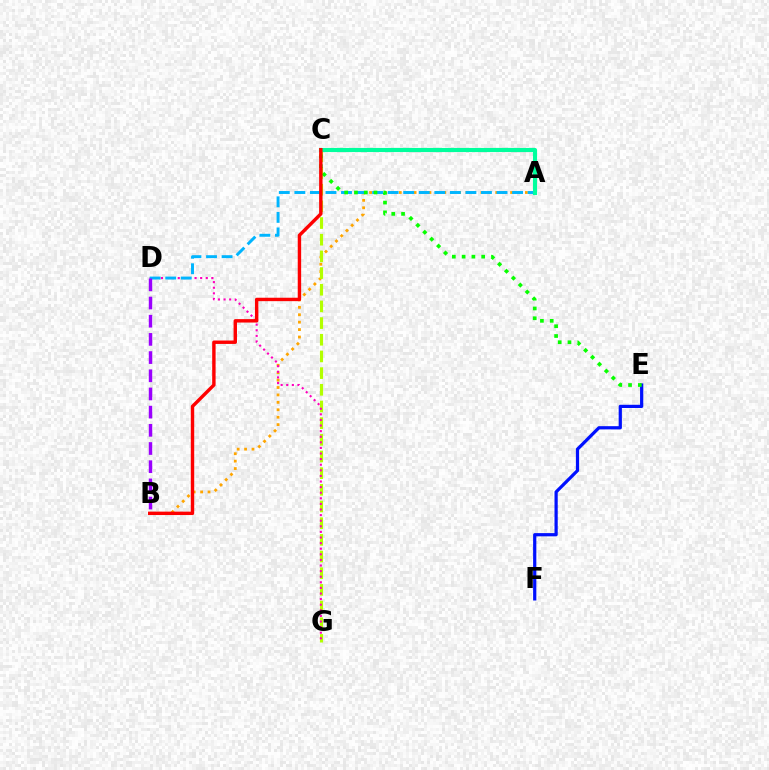{('A', 'B'): [{'color': '#ffa500', 'line_style': 'dotted', 'thickness': 2.02}], ('C', 'G'): [{'color': '#b3ff00', 'line_style': 'dashed', 'thickness': 2.27}], ('D', 'G'): [{'color': '#ff00bd', 'line_style': 'dotted', 'thickness': 1.52}], ('A', 'D'): [{'color': '#00b5ff', 'line_style': 'dashed', 'thickness': 2.11}], ('E', 'F'): [{'color': '#0010ff', 'line_style': 'solid', 'thickness': 2.32}], ('C', 'E'): [{'color': '#08ff00', 'line_style': 'dotted', 'thickness': 2.66}], ('A', 'C'): [{'color': '#00ff9d', 'line_style': 'solid', 'thickness': 2.97}], ('B', 'D'): [{'color': '#9b00ff', 'line_style': 'dashed', 'thickness': 2.47}], ('B', 'C'): [{'color': '#ff0000', 'line_style': 'solid', 'thickness': 2.46}]}